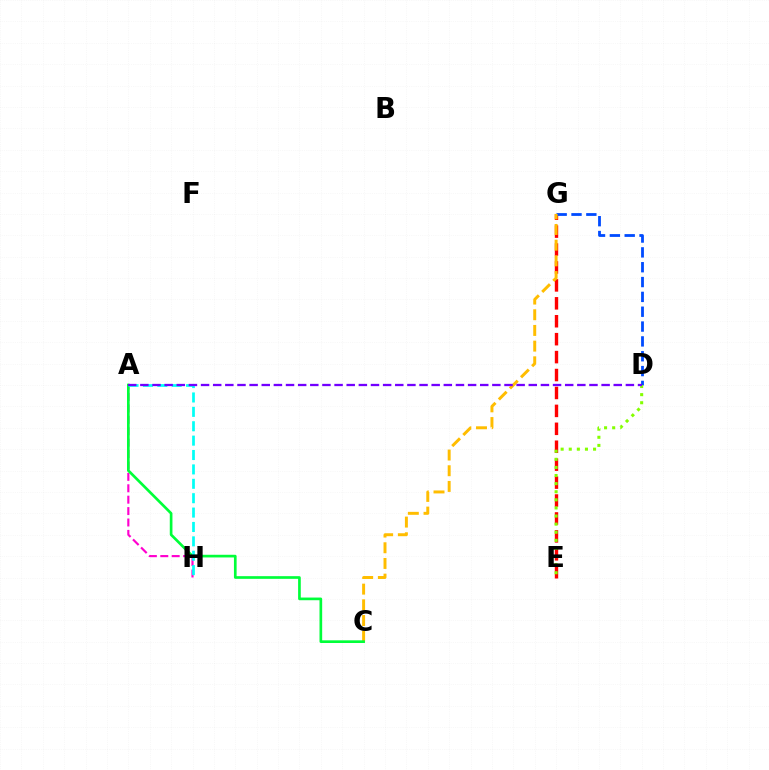{('E', 'G'): [{'color': '#ff0000', 'line_style': 'dashed', 'thickness': 2.44}], ('D', 'G'): [{'color': '#004bff', 'line_style': 'dashed', 'thickness': 2.02}], ('C', 'G'): [{'color': '#ffbd00', 'line_style': 'dashed', 'thickness': 2.13}], ('A', 'H'): [{'color': '#ff00cf', 'line_style': 'dashed', 'thickness': 1.55}, {'color': '#00fff6', 'line_style': 'dashed', 'thickness': 1.95}], ('A', 'C'): [{'color': '#00ff39', 'line_style': 'solid', 'thickness': 1.93}], ('D', 'E'): [{'color': '#84ff00', 'line_style': 'dotted', 'thickness': 2.2}], ('A', 'D'): [{'color': '#7200ff', 'line_style': 'dashed', 'thickness': 1.65}]}